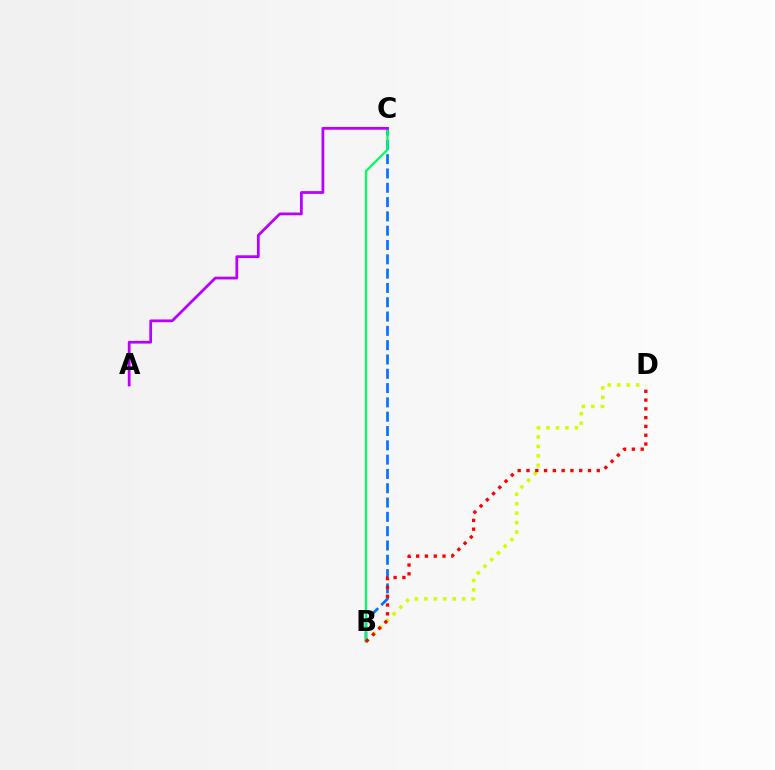{('B', 'D'): [{'color': '#d1ff00', 'line_style': 'dotted', 'thickness': 2.57}, {'color': '#ff0000', 'line_style': 'dotted', 'thickness': 2.39}], ('B', 'C'): [{'color': '#0074ff', 'line_style': 'dashed', 'thickness': 1.94}, {'color': '#00ff5c', 'line_style': 'solid', 'thickness': 1.63}], ('A', 'C'): [{'color': '#b900ff', 'line_style': 'solid', 'thickness': 1.98}]}